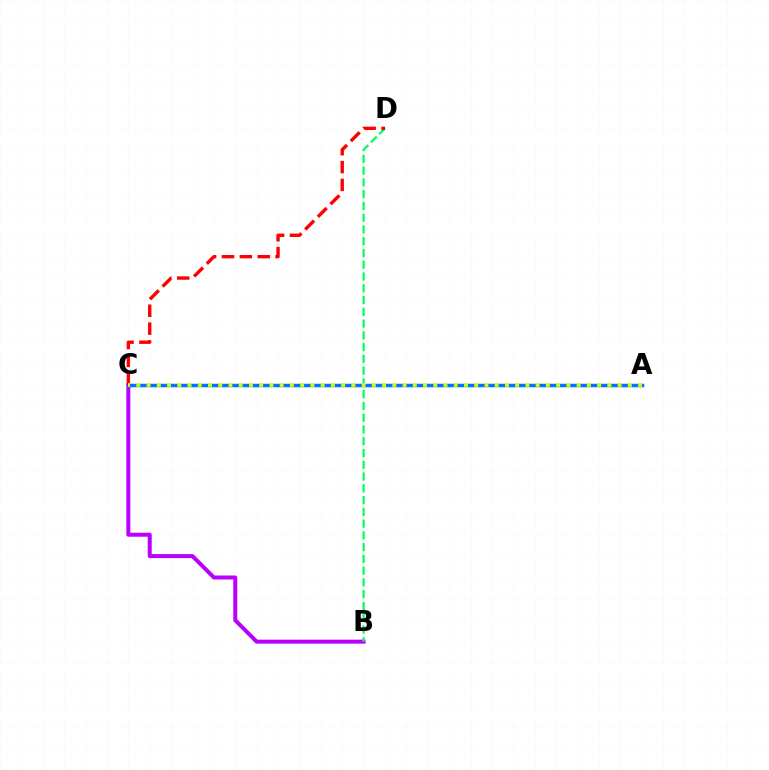{('B', 'C'): [{'color': '#b900ff', 'line_style': 'solid', 'thickness': 2.88}], ('B', 'D'): [{'color': '#00ff5c', 'line_style': 'dashed', 'thickness': 1.6}], ('A', 'C'): [{'color': '#0074ff', 'line_style': 'solid', 'thickness': 2.52}, {'color': '#d1ff00', 'line_style': 'dotted', 'thickness': 2.78}], ('C', 'D'): [{'color': '#ff0000', 'line_style': 'dashed', 'thickness': 2.43}]}